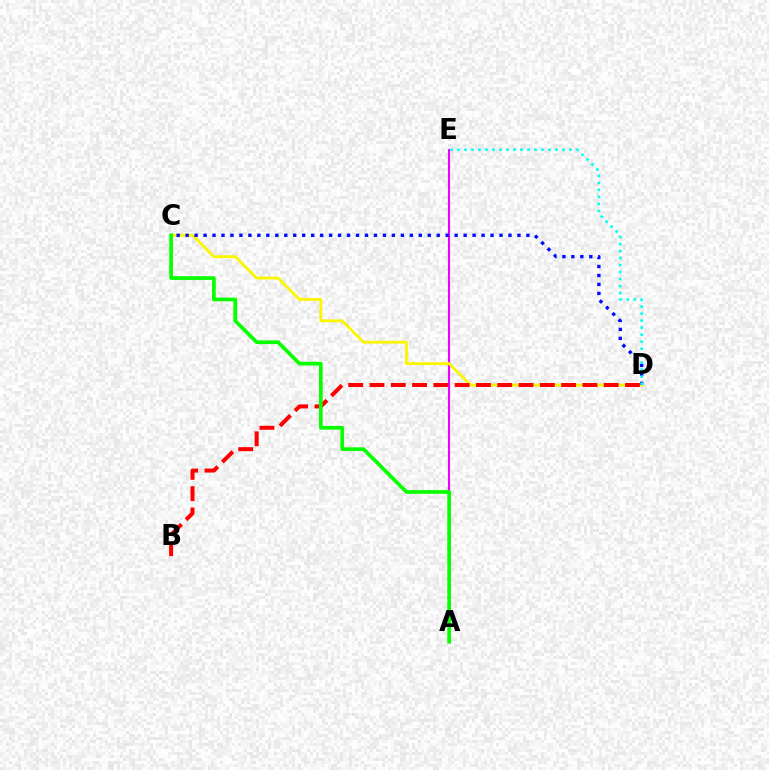{('A', 'E'): [{'color': '#ee00ff', 'line_style': 'solid', 'thickness': 1.53}], ('C', 'D'): [{'color': '#fcf500', 'line_style': 'solid', 'thickness': 2.05}, {'color': '#0010ff', 'line_style': 'dotted', 'thickness': 2.44}], ('D', 'E'): [{'color': '#00fff6', 'line_style': 'dotted', 'thickness': 1.9}], ('B', 'D'): [{'color': '#ff0000', 'line_style': 'dashed', 'thickness': 2.89}], ('A', 'C'): [{'color': '#08ff00', 'line_style': 'solid', 'thickness': 2.66}]}